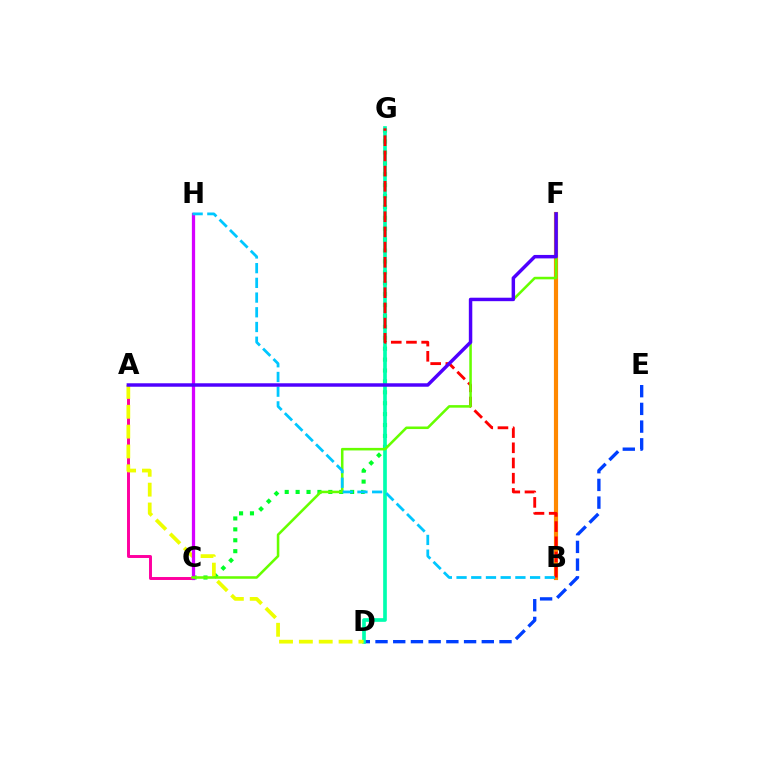{('A', 'C'): [{'color': '#ff00a0', 'line_style': 'solid', 'thickness': 2.12}], ('D', 'E'): [{'color': '#003fff', 'line_style': 'dashed', 'thickness': 2.41}], ('C', 'G'): [{'color': '#00ff27', 'line_style': 'dotted', 'thickness': 2.96}], ('D', 'G'): [{'color': '#00ffaf', 'line_style': 'solid', 'thickness': 2.64}], ('A', 'D'): [{'color': '#eeff00', 'line_style': 'dashed', 'thickness': 2.7}], ('B', 'F'): [{'color': '#ff8800', 'line_style': 'solid', 'thickness': 2.99}], ('B', 'G'): [{'color': '#ff0000', 'line_style': 'dashed', 'thickness': 2.06}], ('C', 'H'): [{'color': '#d600ff', 'line_style': 'solid', 'thickness': 2.34}], ('C', 'F'): [{'color': '#66ff00', 'line_style': 'solid', 'thickness': 1.84}], ('B', 'H'): [{'color': '#00c7ff', 'line_style': 'dashed', 'thickness': 2.0}], ('A', 'F'): [{'color': '#4f00ff', 'line_style': 'solid', 'thickness': 2.49}]}